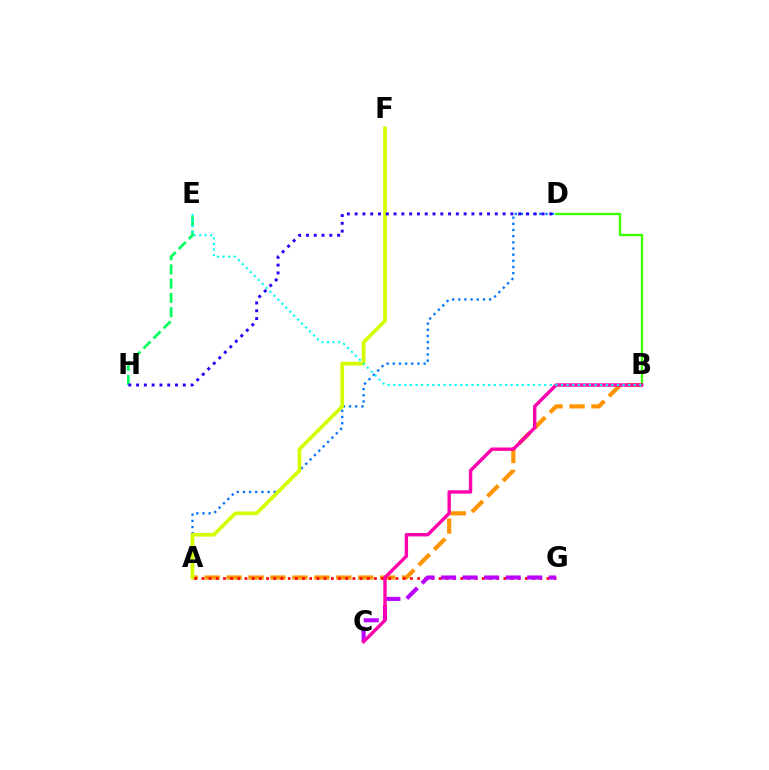{('E', 'H'): [{'color': '#00ff5c', 'line_style': 'dashed', 'thickness': 1.94}], ('A', 'D'): [{'color': '#0074ff', 'line_style': 'dotted', 'thickness': 1.67}], ('A', 'B'): [{'color': '#ff9400', 'line_style': 'dashed', 'thickness': 2.98}], ('B', 'D'): [{'color': '#3dff00', 'line_style': 'solid', 'thickness': 1.68}], ('A', 'F'): [{'color': '#d1ff00', 'line_style': 'solid', 'thickness': 2.68}], ('D', 'H'): [{'color': '#2500ff', 'line_style': 'dotted', 'thickness': 2.12}], ('A', 'G'): [{'color': '#ff0000', 'line_style': 'dotted', 'thickness': 1.95}], ('C', 'G'): [{'color': '#b900ff', 'line_style': 'dashed', 'thickness': 2.92}], ('B', 'C'): [{'color': '#ff00ac', 'line_style': 'solid', 'thickness': 2.43}], ('B', 'E'): [{'color': '#00fff6', 'line_style': 'dotted', 'thickness': 1.52}]}